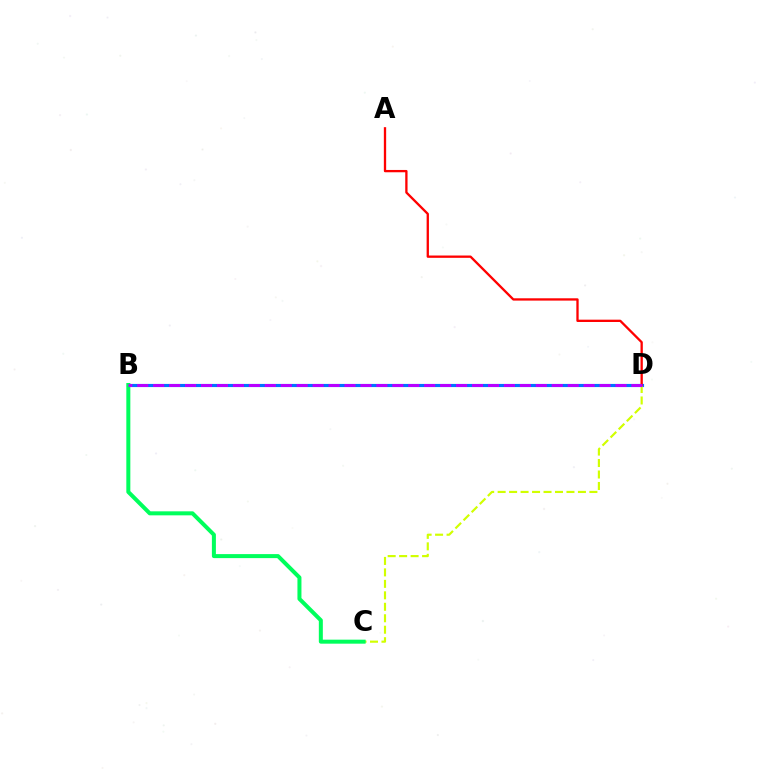{('B', 'D'): [{'color': '#0074ff', 'line_style': 'solid', 'thickness': 2.27}, {'color': '#b900ff', 'line_style': 'dashed', 'thickness': 2.17}], ('C', 'D'): [{'color': '#d1ff00', 'line_style': 'dashed', 'thickness': 1.56}], ('A', 'D'): [{'color': '#ff0000', 'line_style': 'solid', 'thickness': 1.66}], ('B', 'C'): [{'color': '#00ff5c', 'line_style': 'solid', 'thickness': 2.89}]}